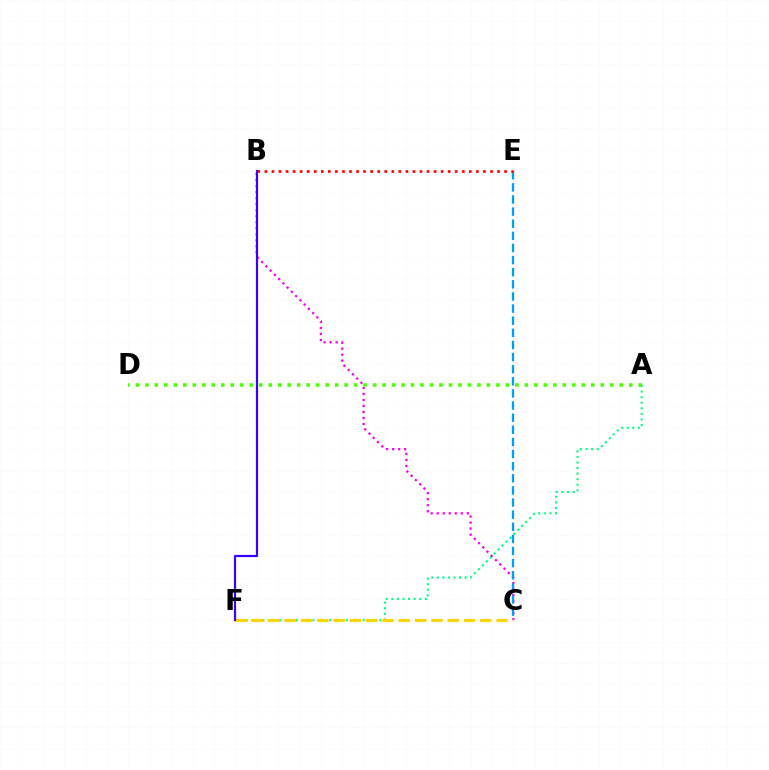{('A', 'F'): [{'color': '#00ff86', 'line_style': 'dotted', 'thickness': 1.51}], ('B', 'C'): [{'color': '#ff00ed', 'line_style': 'dotted', 'thickness': 1.63}], ('C', 'E'): [{'color': '#009eff', 'line_style': 'dashed', 'thickness': 1.65}], ('A', 'D'): [{'color': '#4fff00', 'line_style': 'dotted', 'thickness': 2.58}], ('B', 'E'): [{'color': '#ff0000', 'line_style': 'dotted', 'thickness': 1.92}], ('C', 'F'): [{'color': '#ffd500', 'line_style': 'dashed', 'thickness': 2.22}], ('B', 'F'): [{'color': '#3700ff', 'line_style': 'solid', 'thickness': 1.57}]}